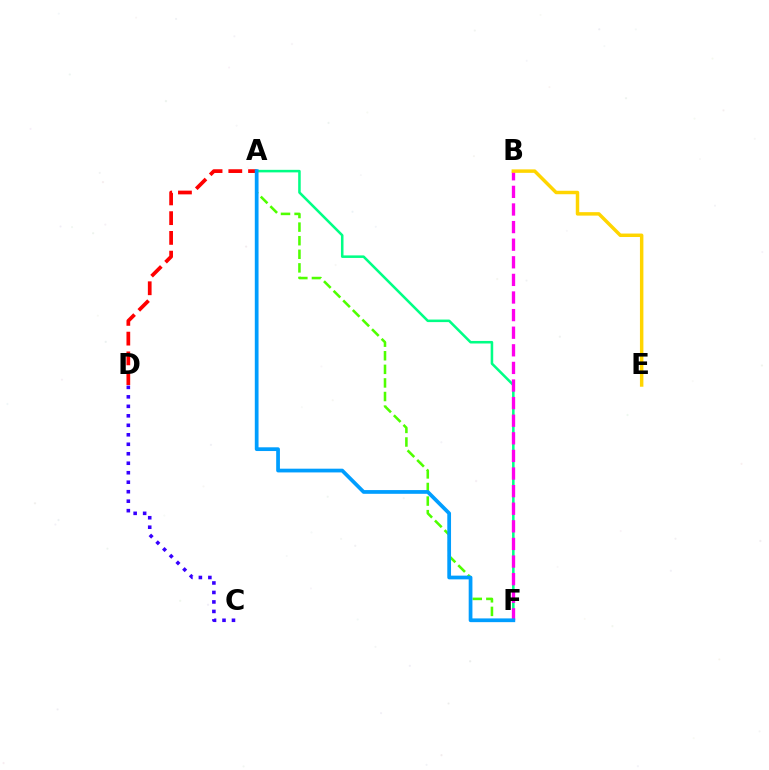{('A', 'F'): [{'color': '#00ff86', 'line_style': 'solid', 'thickness': 1.83}, {'color': '#4fff00', 'line_style': 'dashed', 'thickness': 1.85}, {'color': '#009eff', 'line_style': 'solid', 'thickness': 2.69}], ('C', 'D'): [{'color': '#3700ff', 'line_style': 'dotted', 'thickness': 2.58}], ('A', 'D'): [{'color': '#ff0000', 'line_style': 'dashed', 'thickness': 2.68}], ('B', 'F'): [{'color': '#ff00ed', 'line_style': 'dashed', 'thickness': 2.39}], ('B', 'E'): [{'color': '#ffd500', 'line_style': 'solid', 'thickness': 2.49}]}